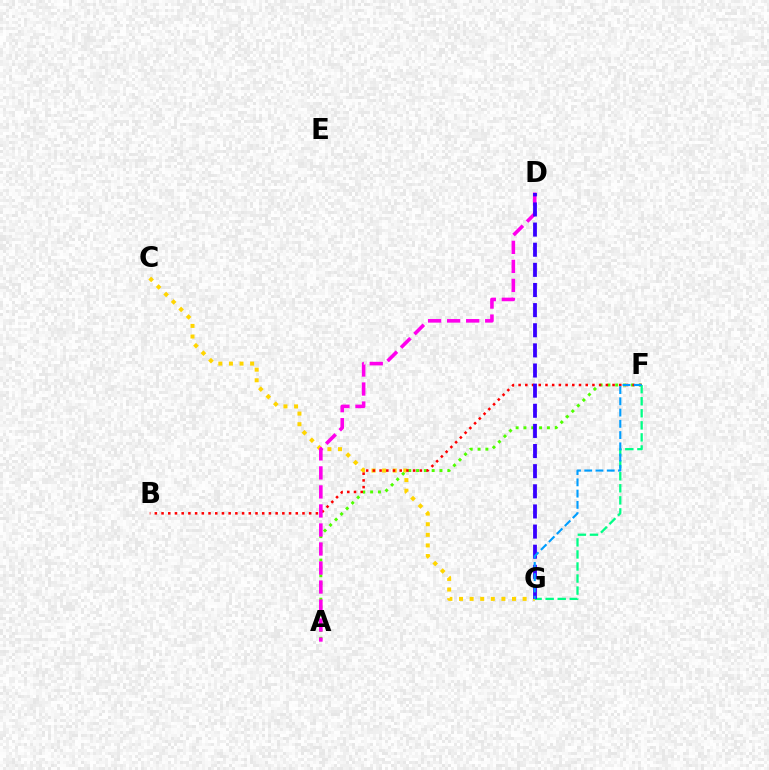{('C', 'G'): [{'color': '#ffd500', 'line_style': 'dotted', 'thickness': 2.88}], ('A', 'F'): [{'color': '#4fff00', 'line_style': 'dotted', 'thickness': 2.13}], ('B', 'F'): [{'color': '#ff0000', 'line_style': 'dotted', 'thickness': 1.82}], ('F', 'G'): [{'color': '#00ff86', 'line_style': 'dashed', 'thickness': 1.64}, {'color': '#009eff', 'line_style': 'dashed', 'thickness': 1.53}], ('A', 'D'): [{'color': '#ff00ed', 'line_style': 'dashed', 'thickness': 2.58}], ('D', 'G'): [{'color': '#3700ff', 'line_style': 'dashed', 'thickness': 2.73}]}